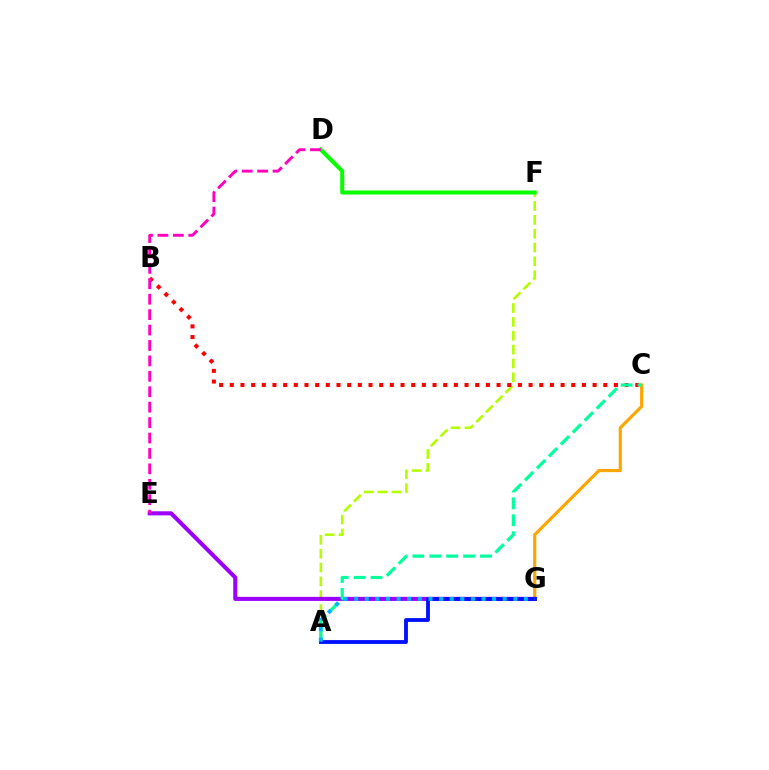{('C', 'G'): [{'color': '#ffa500', 'line_style': 'solid', 'thickness': 2.28}], ('A', 'F'): [{'color': '#b3ff00', 'line_style': 'dashed', 'thickness': 1.88}], ('E', 'G'): [{'color': '#9b00ff', 'line_style': 'solid', 'thickness': 2.93}], ('B', 'C'): [{'color': '#ff0000', 'line_style': 'dotted', 'thickness': 2.9}], ('A', 'C'): [{'color': '#00ff9d', 'line_style': 'dashed', 'thickness': 2.3}], ('A', 'G'): [{'color': '#0010ff', 'line_style': 'solid', 'thickness': 2.75}, {'color': '#00b5ff', 'line_style': 'dotted', 'thickness': 2.88}], ('D', 'F'): [{'color': '#08ff00', 'line_style': 'solid', 'thickness': 2.91}], ('D', 'E'): [{'color': '#ff00bd', 'line_style': 'dashed', 'thickness': 2.1}]}